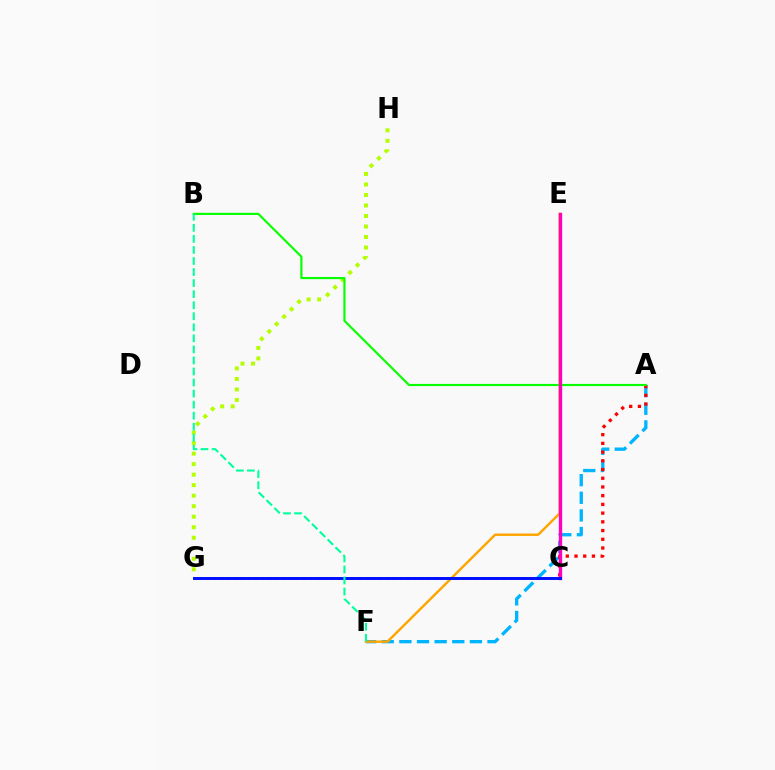{('A', 'F'): [{'color': '#00b5ff', 'line_style': 'dashed', 'thickness': 2.39}], ('G', 'H'): [{'color': '#b3ff00', 'line_style': 'dotted', 'thickness': 2.86}], ('E', 'F'): [{'color': '#ffa500', 'line_style': 'solid', 'thickness': 1.75}], ('A', 'C'): [{'color': '#ff0000', 'line_style': 'dotted', 'thickness': 2.37}], ('A', 'B'): [{'color': '#08ff00', 'line_style': 'solid', 'thickness': 1.55}], ('C', 'E'): [{'color': '#ff00bd', 'line_style': 'solid', 'thickness': 2.42}], ('C', 'G'): [{'color': '#9b00ff', 'line_style': 'dotted', 'thickness': 1.87}, {'color': '#0010ff', 'line_style': 'solid', 'thickness': 2.12}], ('B', 'F'): [{'color': '#00ff9d', 'line_style': 'dashed', 'thickness': 1.5}]}